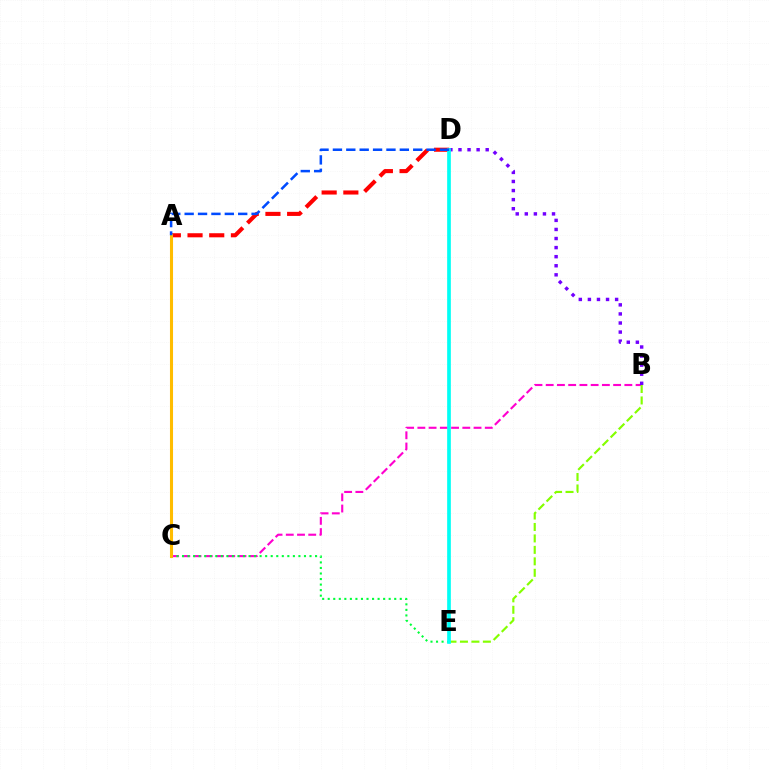{('B', 'C'): [{'color': '#ff00cf', 'line_style': 'dashed', 'thickness': 1.53}], ('A', 'D'): [{'color': '#ff0000', 'line_style': 'dashed', 'thickness': 2.95}, {'color': '#004bff', 'line_style': 'dashed', 'thickness': 1.82}], ('C', 'E'): [{'color': '#00ff39', 'line_style': 'dotted', 'thickness': 1.51}], ('A', 'C'): [{'color': '#ffbd00', 'line_style': 'solid', 'thickness': 2.21}], ('B', 'E'): [{'color': '#84ff00', 'line_style': 'dashed', 'thickness': 1.56}], ('B', 'D'): [{'color': '#7200ff', 'line_style': 'dotted', 'thickness': 2.47}], ('D', 'E'): [{'color': '#00fff6', 'line_style': 'solid', 'thickness': 2.65}]}